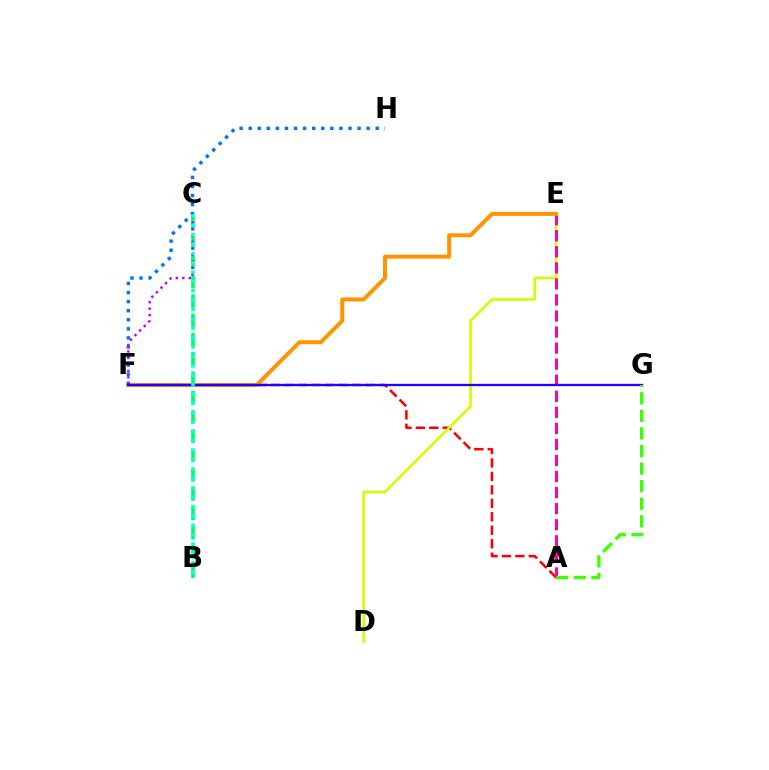{('A', 'F'): [{'color': '#ff0000', 'line_style': 'dashed', 'thickness': 1.83}], ('D', 'E'): [{'color': '#d1ff00', 'line_style': 'solid', 'thickness': 1.91}], ('B', 'C'): [{'color': '#00ff5c', 'line_style': 'dashed', 'thickness': 2.62}, {'color': '#00fff6', 'line_style': 'dotted', 'thickness': 2.55}], ('A', 'E'): [{'color': '#ff00ac', 'line_style': 'dashed', 'thickness': 2.18}], ('E', 'F'): [{'color': '#ff9400', 'line_style': 'solid', 'thickness': 2.86}], ('F', 'H'): [{'color': '#0074ff', 'line_style': 'dotted', 'thickness': 2.47}], ('C', 'F'): [{'color': '#b900ff', 'line_style': 'dotted', 'thickness': 1.76}], ('F', 'G'): [{'color': '#2500ff', 'line_style': 'solid', 'thickness': 1.65}], ('A', 'G'): [{'color': '#3dff00', 'line_style': 'dashed', 'thickness': 2.39}]}